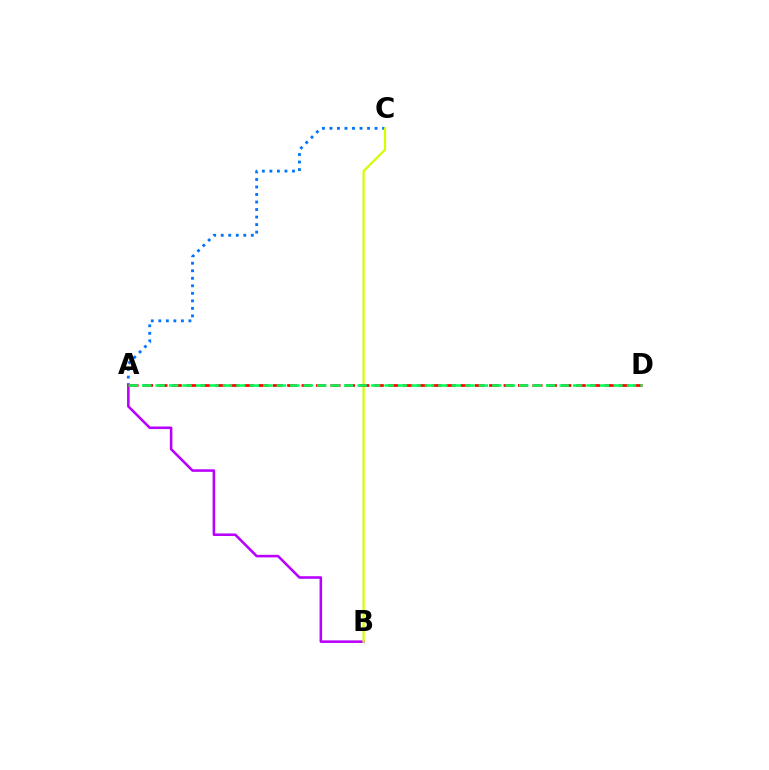{('A', 'C'): [{'color': '#0074ff', 'line_style': 'dotted', 'thickness': 2.04}], ('A', 'B'): [{'color': '#b900ff', 'line_style': 'solid', 'thickness': 1.85}], ('B', 'C'): [{'color': '#d1ff00', 'line_style': 'solid', 'thickness': 1.6}], ('A', 'D'): [{'color': '#ff0000', 'line_style': 'dashed', 'thickness': 1.96}, {'color': '#00ff5c', 'line_style': 'dashed', 'thickness': 1.83}]}